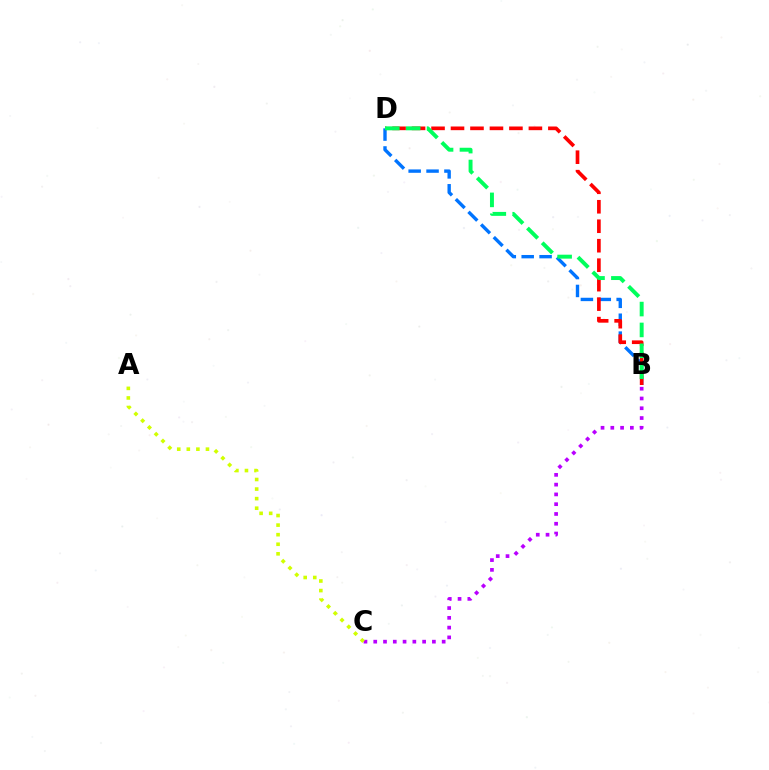{('B', 'D'): [{'color': '#0074ff', 'line_style': 'dashed', 'thickness': 2.43}, {'color': '#ff0000', 'line_style': 'dashed', 'thickness': 2.65}, {'color': '#00ff5c', 'line_style': 'dashed', 'thickness': 2.84}], ('B', 'C'): [{'color': '#b900ff', 'line_style': 'dotted', 'thickness': 2.66}], ('A', 'C'): [{'color': '#d1ff00', 'line_style': 'dotted', 'thickness': 2.6}]}